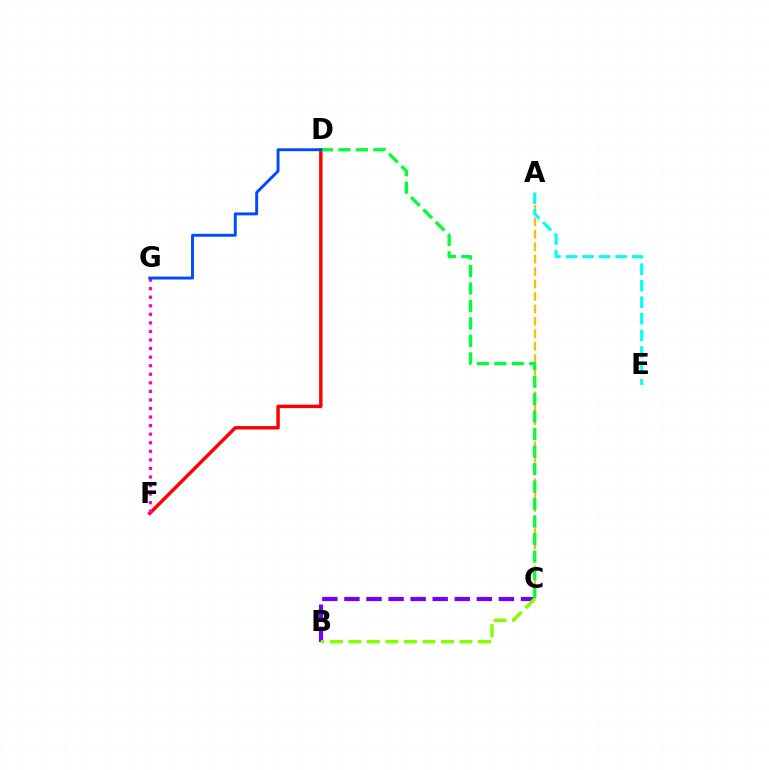{('B', 'C'): [{'color': '#7200ff', 'line_style': 'dashed', 'thickness': 3.0}, {'color': '#84ff00', 'line_style': 'dashed', 'thickness': 2.51}], ('A', 'C'): [{'color': '#ffbd00', 'line_style': 'dashed', 'thickness': 1.69}], ('D', 'F'): [{'color': '#ff0000', 'line_style': 'solid', 'thickness': 2.47}], ('F', 'G'): [{'color': '#ff00cf', 'line_style': 'dotted', 'thickness': 2.33}], ('C', 'D'): [{'color': '#00ff39', 'line_style': 'dashed', 'thickness': 2.38}], ('D', 'G'): [{'color': '#004bff', 'line_style': 'solid', 'thickness': 2.1}], ('A', 'E'): [{'color': '#00fff6', 'line_style': 'dashed', 'thickness': 2.25}]}